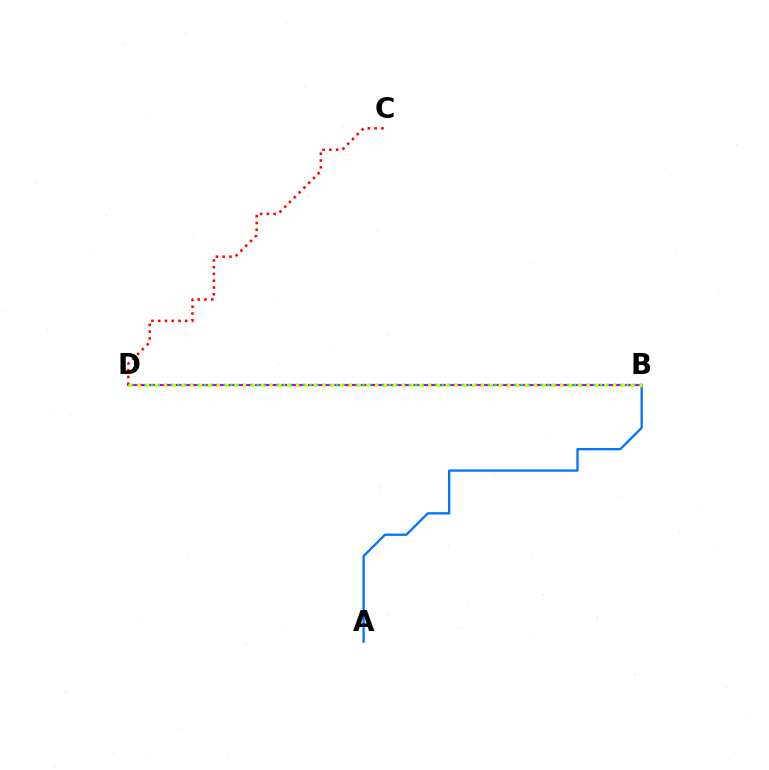{('B', 'D'): [{'color': '#b900ff', 'line_style': 'solid', 'thickness': 1.53}, {'color': '#00ff5c', 'line_style': 'dotted', 'thickness': 1.79}, {'color': '#d1ff00', 'line_style': 'dotted', 'thickness': 2.39}], ('A', 'B'): [{'color': '#0074ff', 'line_style': 'solid', 'thickness': 1.66}], ('C', 'D'): [{'color': '#ff0000', 'line_style': 'dotted', 'thickness': 1.84}]}